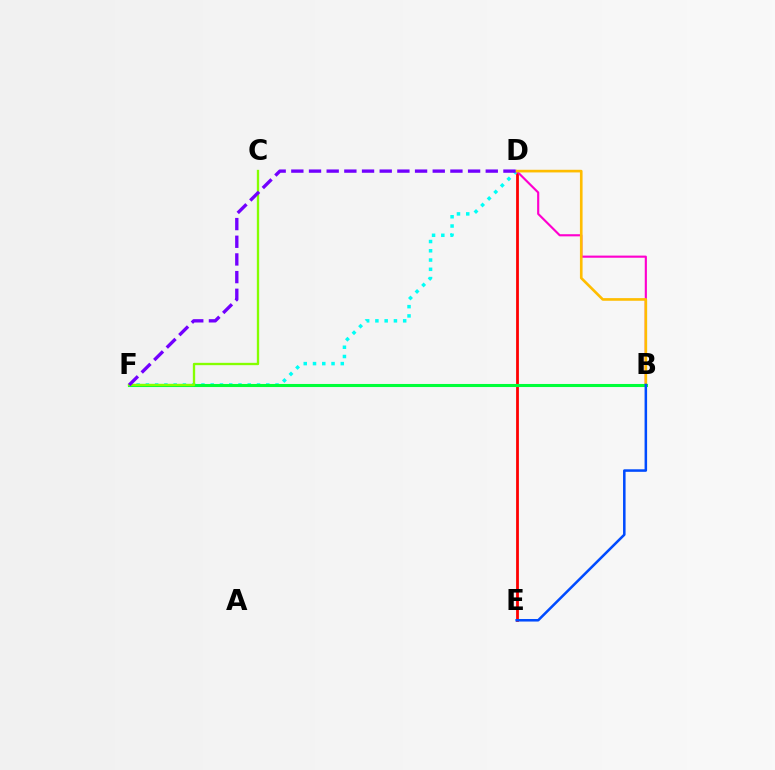{('D', 'E'): [{'color': '#ff0000', 'line_style': 'solid', 'thickness': 2.01}], ('D', 'F'): [{'color': '#00fff6', 'line_style': 'dotted', 'thickness': 2.52}, {'color': '#7200ff', 'line_style': 'dashed', 'thickness': 2.4}], ('B', 'D'): [{'color': '#ff00cf', 'line_style': 'solid', 'thickness': 1.54}, {'color': '#ffbd00', 'line_style': 'solid', 'thickness': 1.9}], ('B', 'F'): [{'color': '#00ff39', 'line_style': 'solid', 'thickness': 2.21}], ('B', 'E'): [{'color': '#004bff', 'line_style': 'solid', 'thickness': 1.82}], ('C', 'F'): [{'color': '#84ff00', 'line_style': 'solid', 'thickness': 1.68}]}